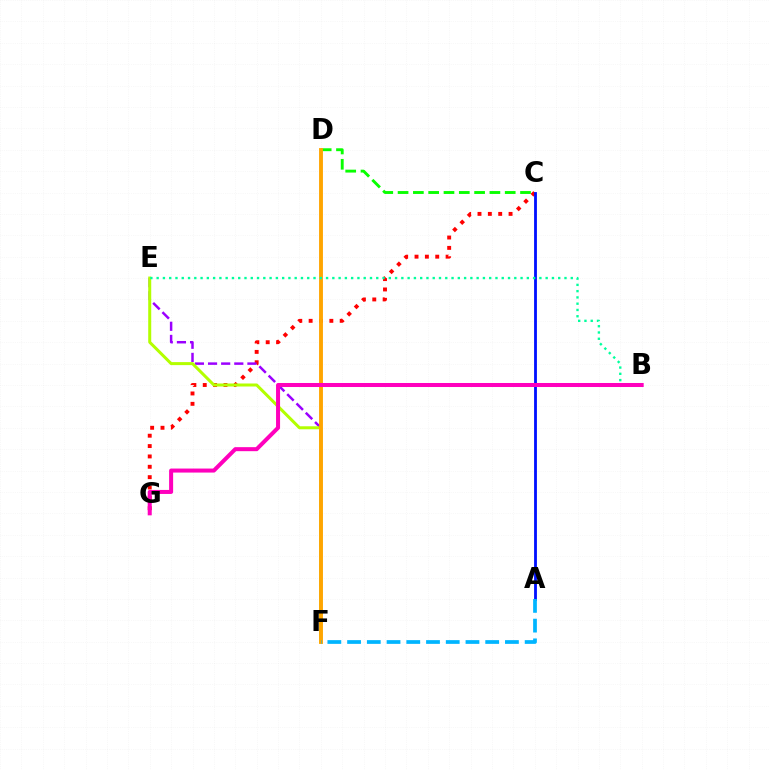{('C', 'D'): [{'color': '#08ff00', 'line_style': 'dashed', 'thickness': 2.08}], ('C', 'G'): [{'color': '#ff0000', 'line_style': 'dotted', 'thickness': 2.81}], ('E', 'F'): [{'color': '#9b00ff', 'line_style': 'dashed', 'thickness': 1.78}, {'color': '#b3ff00', 'line_style': 'solid', 'thickness': 2.17}], ('D', 'F'): [{'color': '#ffa500', 'line_style': 'solid', 'thickness': 2.79}], ('A', 'C'): [{'color': '#0010ff', 'line_style': 'solid', 'thickness': 2.03}], ('B', 'E'): [{'color': '#00ff9d', 'line_style': 'dotted', 'thickness': 1.7}], ('A', 'F'): [{'color': '#00b5ff', 'line_style': 'dashed', 'thickness': 2.68}], ('B', 'G'): [{'color': '#ff00bd', 'line_style': 'solid', 'thickness': 2.9}]}